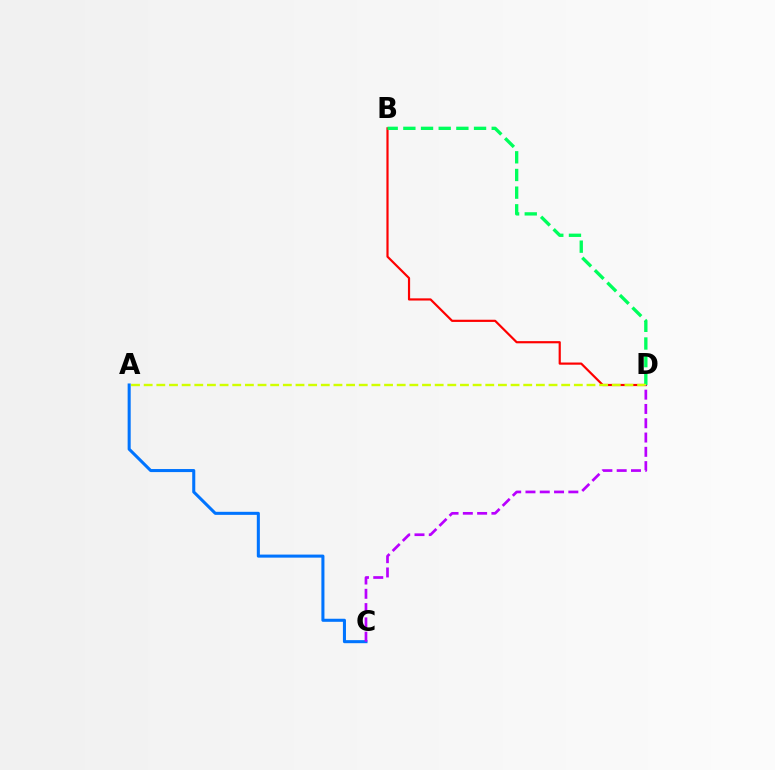{('B', 'D'): [{'color': '#ff0000', 'line_style': 'solid', 'thickness': 1.58}, {'color': '#00ff5c', 'line_style': 'dashed', 'thickness': 2.4}], ('A', 'C'): [{'color': '#0074ff', 'line_style': 'solid', 'thickness': 2.2}], ('A', 'D'): [{'color': '#d1ff00', 'line_style': 'dashed', 'thickness': 1.72}], ('C', 'D'): [{'color': '#b900ff', 'line_style': 'dashed', 'thickness': 1.94}]}